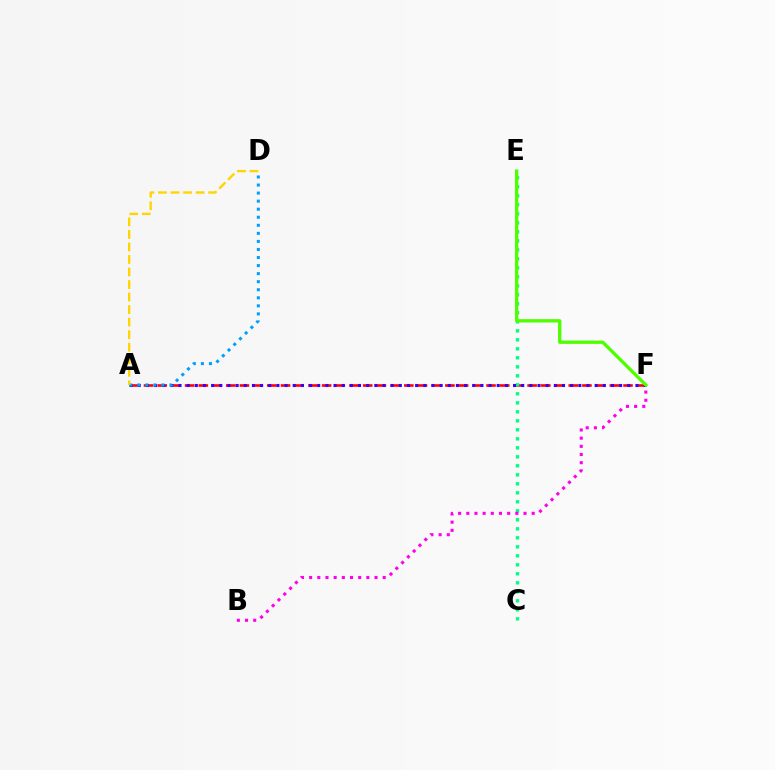{('A', 'F'): [{'color': '#ff0000', 'line_style': 'dashed', 'thickness': 1.86}, {'color': '#3700ff', 'line_style': 'dotted', 'thickness': 2.22}], ('C', 'E'): [{'color': '#00ff86', 'line_style': 'dotted', 'thickness': 2.45}], ('B', 'F'): [{'color': '#ff00ed', 'line_style': 'dotted', 'thickness': 2.22}], ('A', 'D'): [{'color': '#009eff', 'line_style': 'dotted', 'thickness': 2.19}, {'color': '#ffd500', 'line_style': 'dashed', 'thickness': 1.7}], ('E', 'F'): [{'color': '#4fff00', 'line_style': 'solid', 'thickness': 2.39}]}